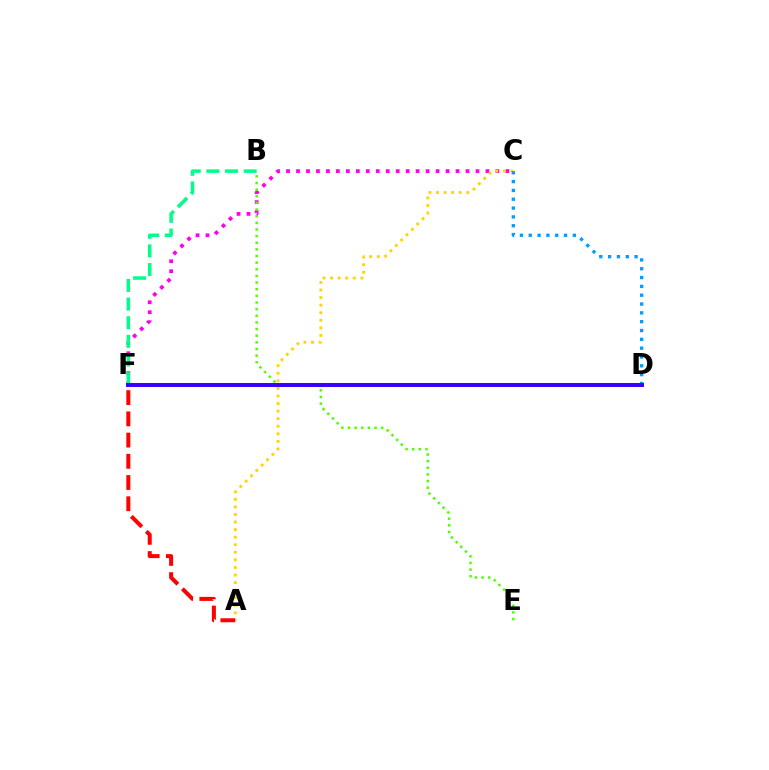{('C', 'F'): [{'color': '#ff00ed', 'line_style': 'dotted', 'thickness': 2.71}], ('A', 'C'): [{'color': '#ffd500', 'line_style': 'dotted', 'thickness': 2.06}], ('C', 'D'): [{'color': '#009eff', 'line_style': 'dotted', 'thickness': 2.4}], ('B', 'F'): [{'color': '#00ff86', 'line_style': 'dashed', 'thickness': 2.53}], ('B', 'E'): [{'color': '#4fff00', 'line_style': 'dotted', 'thickness': 1.8}], ('A', 'F'): [{'color': '#ff0000', 'line_style': 'dashed', 'thickness': 2.88}], ('D', 'F'): [{'color': '#3700ff', 'line_style': 'solid', 'thickness': 2.85}]}